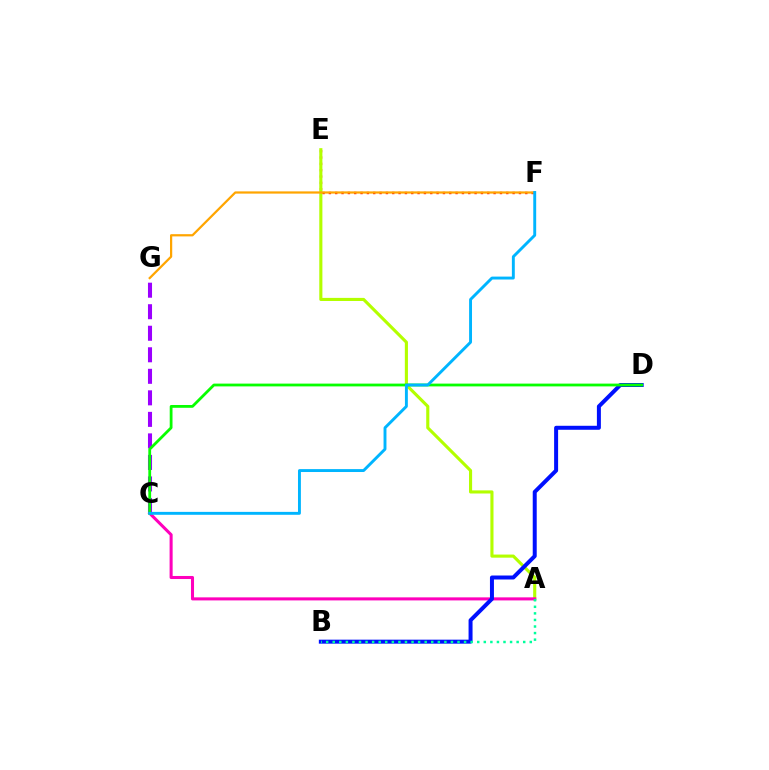{('E', 'F'): [{'color': '#ff0000', 'line_style': 'dotted', 'thickness': 1.72}], ('A', 'E'): [{'color': '#b3ff00', 'line_style': 'solid', 'thickness': 2.24}], ('A', 'C'): [{'color': '#ff00bd', 'line_style': 'solid', 'thickness': 2.2}], ('F', 'G'): [{'color': '#ffa500', 'line_style': 'solid', 'thickness': 1.61}], ('B', 'D'): [{'color': '#0010ff', 'line_style': 'solid', 'thickness': 2.87}], ('A', 'B'): [{'color': '#00ff9d', 'line_style': 'dotted', 'thickness': 1.78}], ('C', 'G'): [{'color': '#9b00ff', 'line_style': 'dashed', 'thickness': 2.92}], ('C', 'D'): [{'color': '#08ff00', 'line_style': 'solid', 'thickness': 2.01}], ('C', 'F'): [{'color': '#00b5ff', 'line_style': 'solid', 'thickness': 2.09}]}